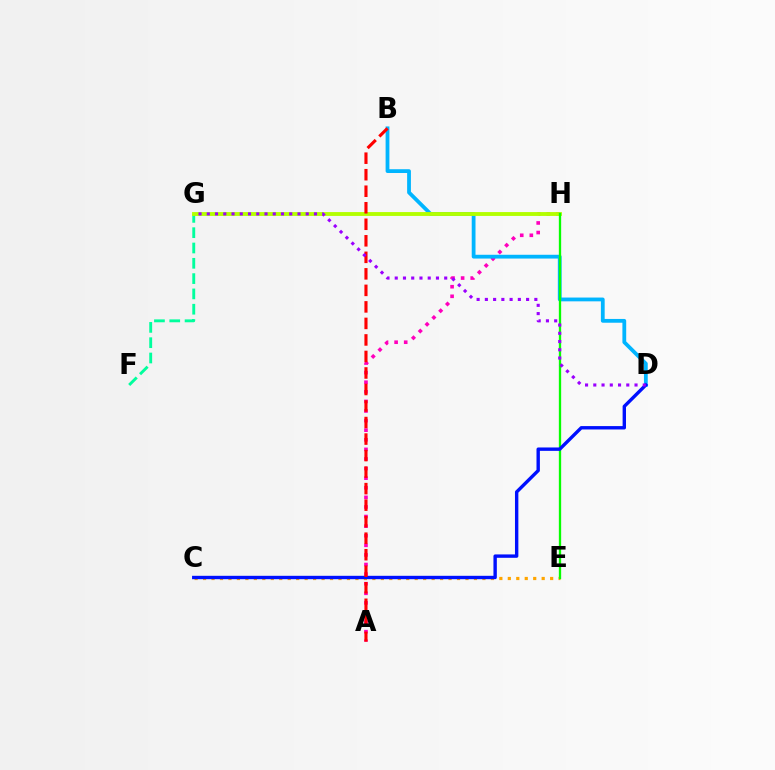{('A', 'H'): [{'color': '#ff00bd', 'line_style': 'dotted', 'thickness': 2.61}], ('F', 'G'): [{'color': '#00ff9d', 'line_style': 'dashed', 'thickness': 2.08}], ('C', 'E'): [{'color': '#ffa500', 'line_style': 'dotted', 'thickness': 2.3}], ('B', 'D'): [{'color': '#00b5ff', 'line_style': 'solid', 'thickness': 2.73}], ('G', 'H'): [{'color': '#b3ff00', 'line_style': 'solid', 'thickness': 2.78}], ('E', 'H'): [{'color': '#08ff00', 'line_style': 'solid', 'thickness': 1.67}], ('C', 'D'): [{'color': '#0010ff', 'line_style': 'solid', 'thickness': 2.44}], ('A', 'B'): [{'color': '#ff0000', 'line_style': 'dashed', 'thickness': 2.24}], ('D', 'G'): [{'color': '#9b00ff', 'line_style': 'dotted', 'thickness': 2.24}]}